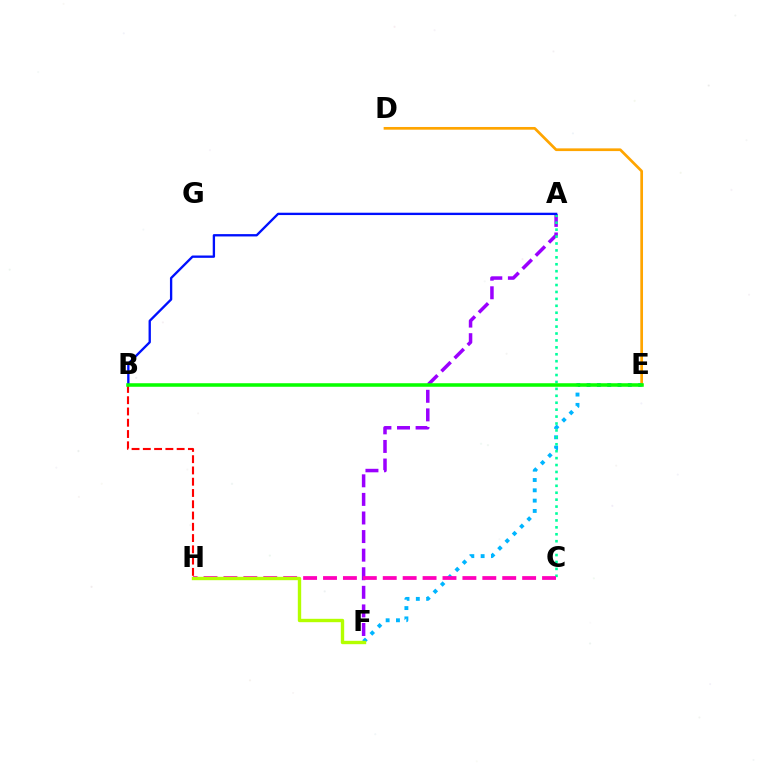{('D', 'E'): [{'color': '#ffa500', 'line_style': 'solid', 'thickness': 1.95}], ('E', 'F'): [{'color': '#00b5ff', 'line_style': 'dotted', 'thickness': 2.8}], ('A', 'F'): [{'color': '#9b00ff', 'line_style': 'dashed', 'thickness': 2.52}], ('A', 'C'): [{'color': '#00ff9d', 'line_style': 'dotted', 'thickness': 1.88}], ('B', 'H'): [{'color': '#ff0000', 'line_style': 'dashed', 'thickness': 1.53}], ('C', 'H'): [{'color': '#ff00bd', 'line_style': 'dashed', 'thickness': 2.71}], ('A', 'B'): [{'color': '#0010ff', 'line_style': 'solid', 'thickness': 1.68}], ('B', 'E'): [{'color': '#08ff00', 'line_style': 'solid', 'thickness': 2.55}], ('F', 'H'): [{'color': '#b3ff00', 'line_style': 'solid', 'thickness': 2.43}]}